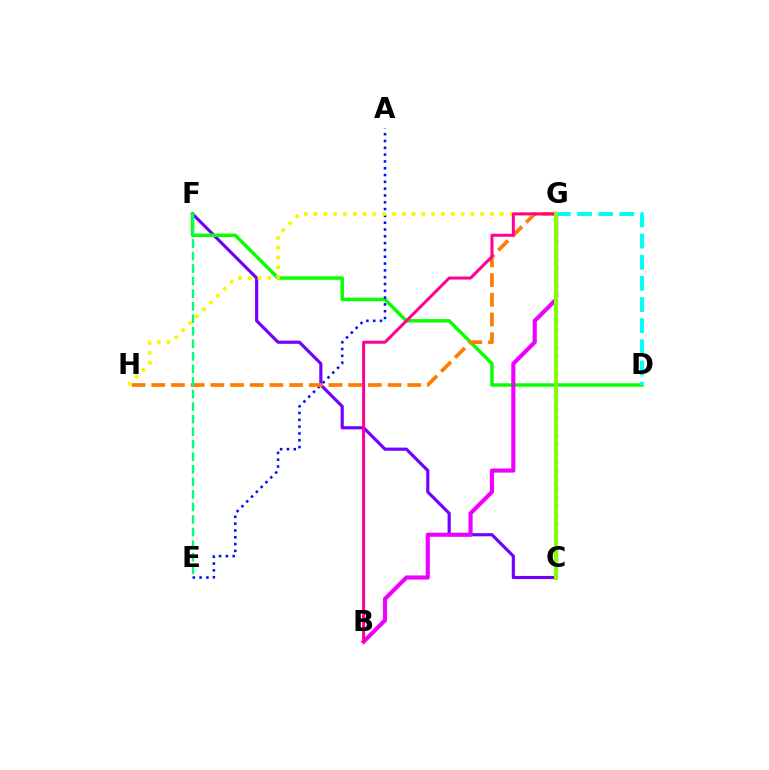{('C', 'F'): [{'color': '#7200ff', 'line_style': 'solid', 'thickness': 2.27}], ('D', 'F'): [{'color': '#08ff00', 'line_style': 'solid', 'thickness': 2.5}], ('A', 'E'): [{'color': '#0010ff', 'line_style': 'dotted', 'thickness': 1.85}], ('C', 'G'): [{'color': '#ff0000', 'line_style': 'dotted', 'thickness': 2.8}, {'color': '#008cff', 'line_style': 'dotted', 'thickness': 2.4}, {'color': '#84ff00', 'line_style': 'solid', 'thickness': 2.91}], ('B', 'G'): [{'color': '#ee00ff', 'line_style': 'solid', 'thickness': 2.97}, {'color': '#ff0094', 'line_style': 'solid', 'thickness': 2.17}], ('G', 'H'): [{'color': '#ff7c00', 'line_style': 'dashed', 'thickness': 2.67}, {'color': '#fcf500', 'line_style': 'dotted', 'thickness': 2.66}], ('D', 'G'): [{'color': '#00fff6', 'line_style': 'dashed', 'thickness': 2.87}], ('E', 'F'): [{'color': '#00ff74', 'line_style': 'dashed', 'thickness': 1.7}]}